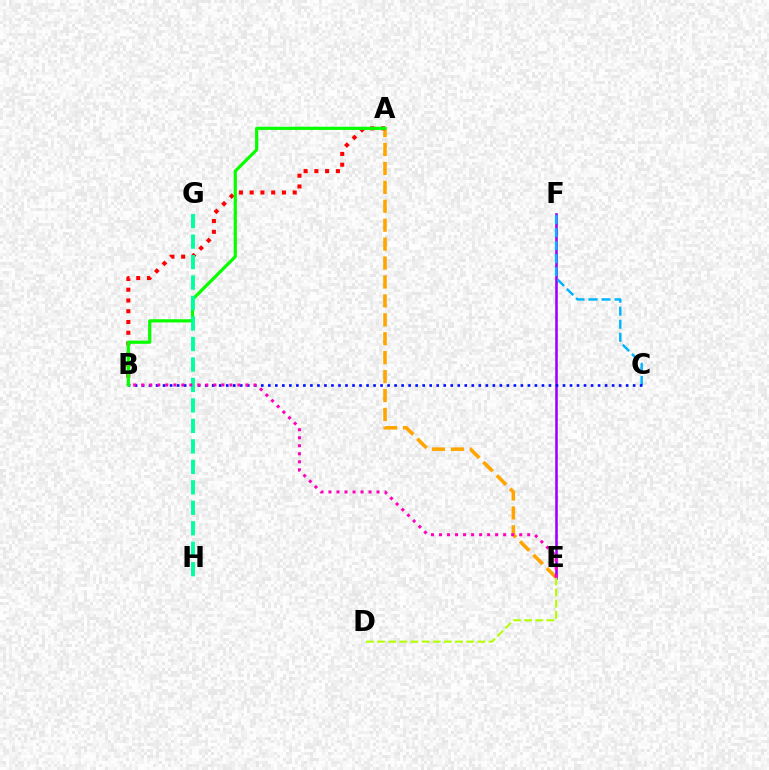{('A', 'E'): [{'color': '#ffa500', 'line_style': 'dashed', 'thickness': 2.57}], ('E', 'F'): [{'color': '#9b00ff', 'line_style': 'solid', 'thickness': 1.86}], ('C', 'F'): [{'color': '#00b5ff', 'line_style': 'dashed', 'thickness': 1.77}], ('A', 'B'): [{'color': '#ff0000', 'line_style': 'dotted', 'thickness': 2.92}, {'color': '#08ff00', 'line_style': 'solid', 'thickness': 2.31}], ('B', 'C'): [{'color': '#0010ff', 'line_style': 'dotted', 'thickness': 1.91}], ('D', 'E'): [{'color': '#b3ff00', 'line_style': 'dashed', 'thickness': 1.51}], ('G', 'H'): [{'color': '#00ff9d', 'line_style': 'dashed', 'thickness': 2.78}], ('B', 'E'): [{'color': '#ff00bd', 'line_style': 'dotted', 'thickness': 2.18}]}